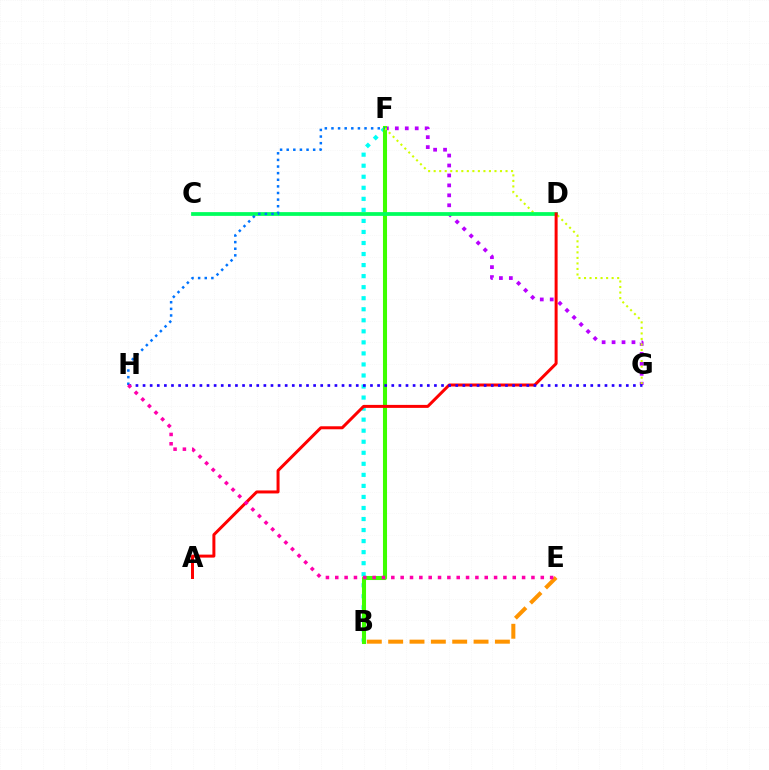{('F', 'G'): [{'color': '#b900ff', 'line_style': 'dotted', 'thickness': 2.7}, {'color': '#d1ff00', 'line_style': 'dotted', 'thickness': 1.5}], ('B', 'F'): [{'color': '#00fff6', 'line_style': 'dotted', 'thickness': 3.0}, {'color': '#3dff00', 'line_style': 'solid', 'thickness': 2.93}], ('C', 'D'): [{'color': '#00ff5c', 'line_style': 'solid', 'thickness': 2.71}], ('A', 'D'): [{'color': '#ff0000', 'line_style': 'solid', 'thickness': 2.15}], ('B', 'E'): [{'color': '#ff9400', 'line_style': 'dashed', 'thickness': 2.9}], ('F', 'H'): [{'color': '#0074ff', 'line_style': 'dotted', 'thickness': 1.8}], ('G', 'H'): [{'color': '#2500ff', 'line_style': 'dotted', 'thickness': 1.93}], ('E', 'H'): [{'color': '#ff00ac', 'line_style': 'dotted', 'thickness': 2.54}]}